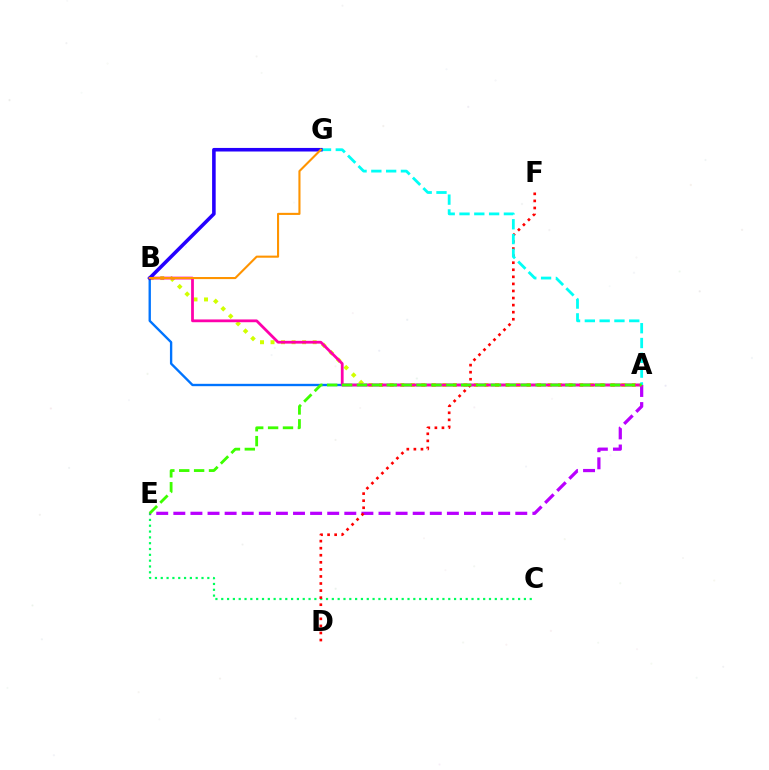{('C', 'E'): [{'color': '#00ff5c', 'line_style': 'dotted', 'thickness': 1.58}], ('A', 'B'): [{'color': '#0074ff', 'line_style': 'solid', 'thickness': 1.7}, {'color': '#d1ff00', 'line_style': 'dotted', 'thickness': 2.86}, {'color': '#ff00ac', 'line_style': 'solid', 'thickness': 2.0}], ('A', 'E'): [{'color': '#b900ff', 'line_style': 'dashed', 'thickness': 2.32}, {'color': '#3dff00', 'line_style': 'dashed', 'thickness': 2.02}], ('D', 'F'): [{'color': '#ff0000', 'line_style': 'dotted', 'thickness': 1.92}], ('A', 'G'): [{'color': '#00fff6', 'line_style': 'dashed', 'thickness': 2.01}], ('B', 'G'): [{'color': '#2500ff', 'line_style': 'solid', 'thickness': 2.57}, {'color': '#ff9400', 'line_style': 'solid', 'thickness': 1.51}]}